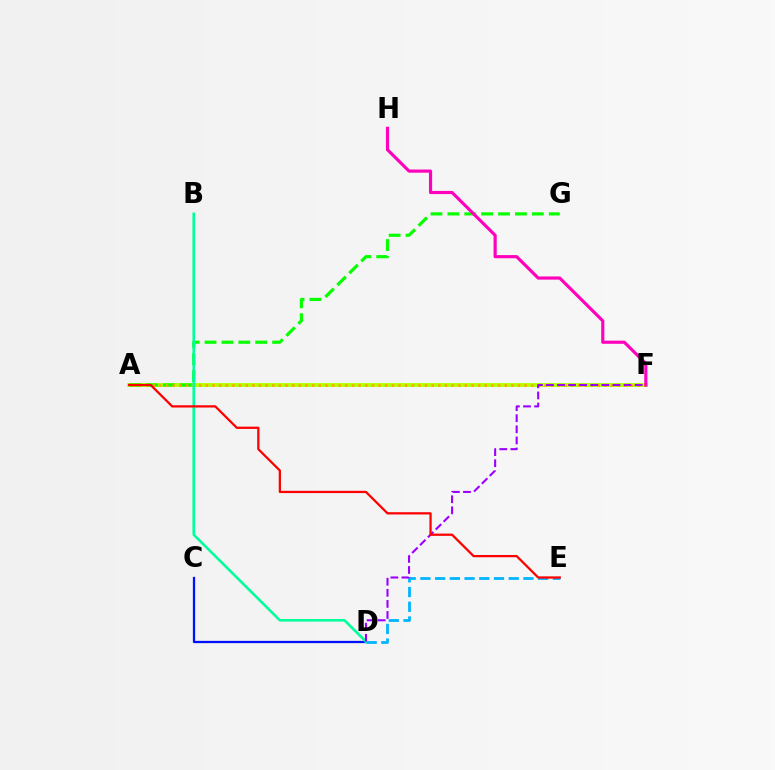{('A', 'F'): [{'color': '#b3ff00', 'line_style': 'solid', 'thickness': 2.79}, {'color': '#ffa500', 'line_style': 'dotted', 'thickness': 1.8}], ('A', 'G'): [{'color': '#08ff00', 'line_style': 'dashed', 'thickness': 2.29}], ('C', 'D'): [{'color': '#0010ff', 'line_style': 'solid', 'thickness': 1.64}], ('D', 'E'): [{'color': '#00b5ff', 'line_style': 'dashed', 'thickness': 2.0}], ('B', 'D'): [{'color': '#00ff9d', 'line_style': 'solid', 'thickness': 1.88}], ('D', 'F'): [{'color': '#9b00ff', 'line_style': 'dashed', 'thickness': 1.51}], ('F', 'H'): [{'color': '#ff00bd', 'line_style': 'solid', 'thickness': 2.27}], ('A', 'E'): [{'color': '#ff0000', 'line_style': 'solid', 'thickness': 1.63}]}